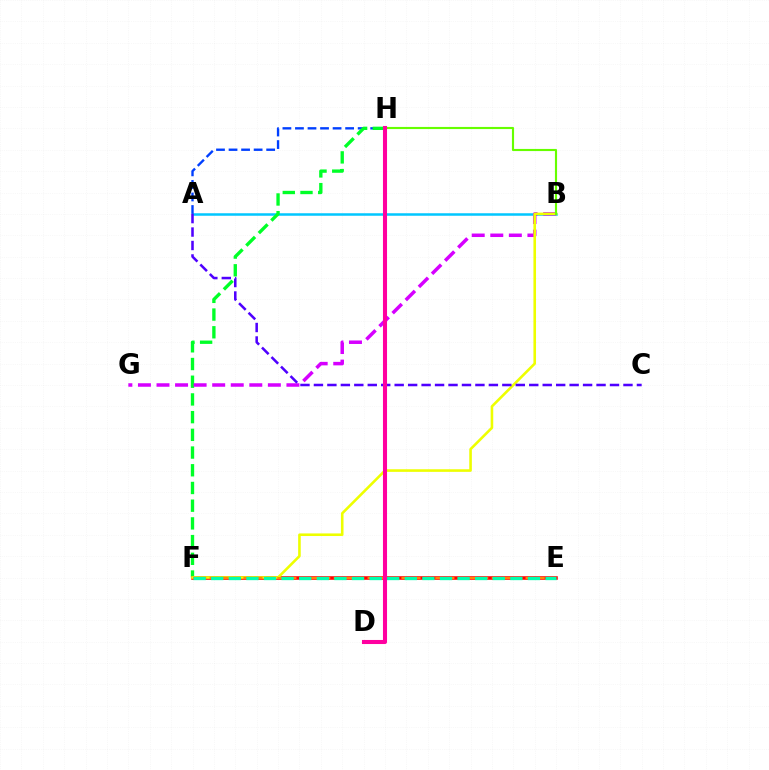{('A', 'B'): [{'color': '#00c7ff', 'line_style': 'solid', 'thickness': 1.8}], ('A', 'H'): [{'color': '#003fff', 'line_style': 'dashed', 'thickness': 1.7}], ('F', 'H'): [{'color': '#00ff27', 'line_style': 'dashed', 'thickness': 2.41}], ('B', 'G'): [{'color': '#d600ff', 'line_style': 'dashed', 'thickness': 2.52}], ('E', 'F'): [{'color': '#ff0000', 'line_style': 'solid', 'thickness': 2.55}, {'color': '#ff8800', 'line_style': 'dashed', 'thickness': 1.53}, {'color': '#00ffaf', 'line_style': 'dashed', 'thickness': 2.39}], ('B', 'F'): [{'color': '#eeff00', 'line_style': 'solid', 'thickness': 1.87}], ('A', 'C'): [{'color': '#4f00ff', 'line_style': 'dashed', 'thickness': 1.83}], ('B', 'H'): [{'color': '#66ff00', 'line_style': 'solid', 'thickness': 1.53}], ('D', 'H'): [{'color': '#ff00a0', 'line_style': 'solid', 'thickness': 2.93}]}